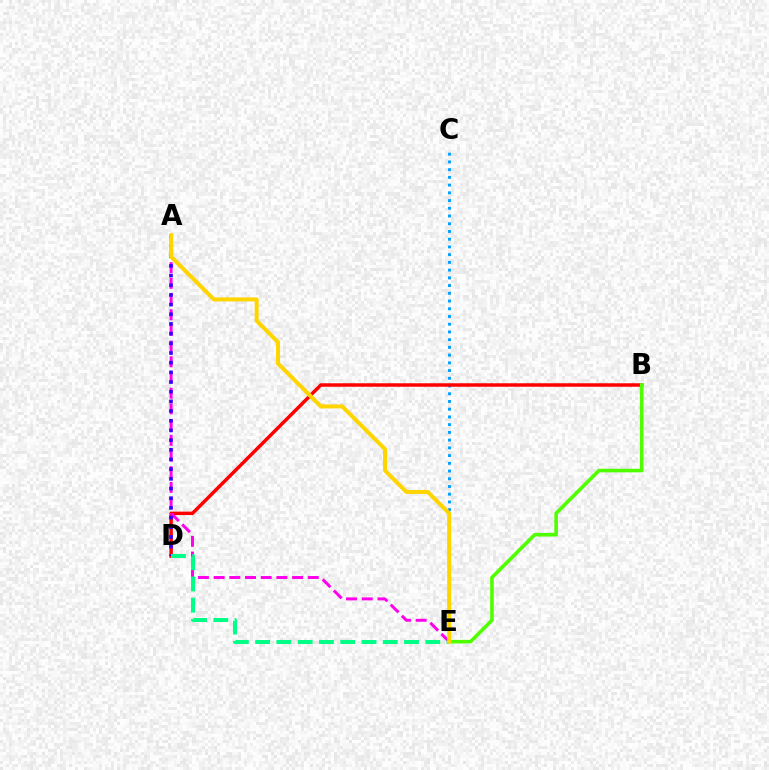{('C', 'E'): [{'color': '#009eff', 'line_style': 'dotted', 'thickness': 2.1}], ('B', 'D'): [{'color': '#ff0000', 'line_style': 'solid', 'thickness': 2.51}], ('A', 'E'): [{'color': '#ff00ed', 'line_style': 'dashed', 'thickness': 2.13}, {'color': '#ffd500', 'line_style': 'solid', 'thickness': 2.9}], ('A', 'D'): [{'color': '#3700ff', 'line_style': 'dotted', 'thickness': 2.63}], ('B', 'E'): [{'color': '#4fff00', 'line_style': 'solid', 'thickness': 2.58}], ('D', 'E'): [{'color': '#00ff86', 'line_style': 'dashed', 'thickness': 2.89}]}